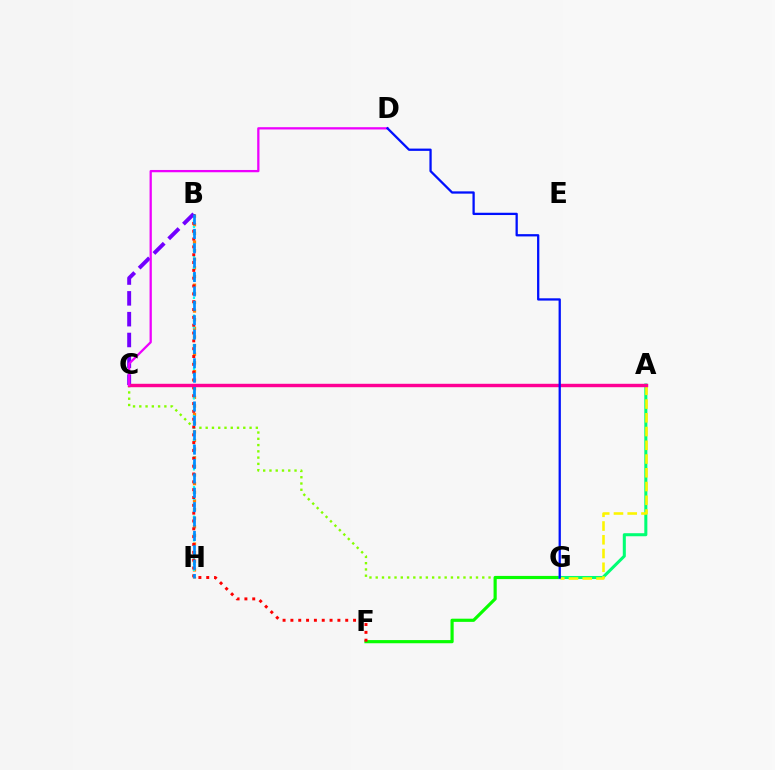{('C', 'G'): [{'color': '#84ff00', 'line_style': 'dotted', 'thickness': 1.7}], ('B', 'H'): [{'color': '#ff7c00', 'line_style': 'dotted', 'thickness': 2.34}, {'color': '#00fff6', 'line_style': 'dotted', 'thickness': 1.61}, {'color': '#008cff', 'line_style': 'dashed', 'thickness': 1.95}], ('F', 'G'): [{'color': '#08ff00', 'line_style': 'solid', 'thickness': 2.28}], ('B', 'F'): [{'color': '#ff0000', 'line_style': 'dotted', 'thickness': 2.13}], ('A', 'G'): [{'color': '#00ff74', 'line_style': 'solid', 'thickness': 2.19}, {'color': '#fcf500', 'line_style': 'dashed', 'thickness': 1.87}], ('B', 'C'): [{'color': '#7200ff', 'line_style': 'dashed', 'thickness': 2.83}], ('A', 'C'): [{'color': '#ff0094', 'line_style': 'solid', 'thickness': 2.46}], ('C', 'D'): [{'color': '#ee00ff', 'line_style': 'solid', 'thickness': 1.64}], ('D', 'G'): [{'color': '#0010ff', 'line_style': 'solid', 'thickness': 1.64}]}